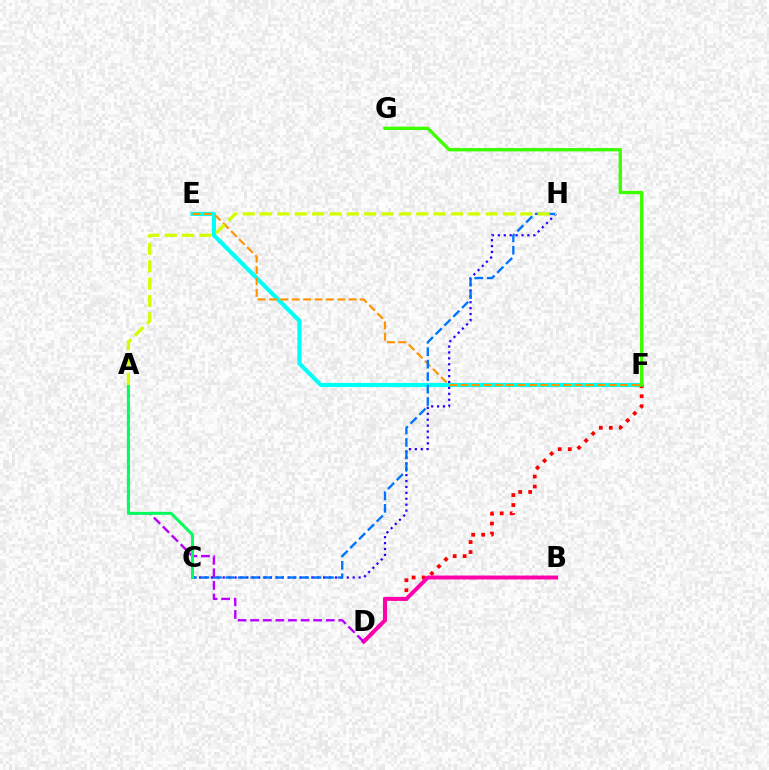{('E', 'F'): [{'color': '#00fff6', 'line_style': 'solid', 'thickness': 2.97}, {'color': '#ff9400', 'line_style': 'dashed', 'thickness': 1.55}], ('D', 'F'): [{'color': '#ff0000', 'line_style': 'dotted', 'thickness': 2.71}], ('F', 'G'): [{'color': '#3dff00', 'line_style': 'solid', 'thickness': 2.41}], ('B', 'D'): [{'color': '#ff00ac', 'line_style': 'solid', 'thickness': 2.84}], ('C', 'H'): [{'color': '#2500ff', 'line_style': 'dotted', 'thickness': 1.61}, {'color': '#0074ff', 'line_style': 'dashed', 'thickness': 1.69}], ('A', 'D'): [{'color': '#b900ff', 'line_style': 'dashed', 'thickness': 1.71}], ('A', 'C'): [{'color': '#00ff5c', 'line_style': 'solid', 'thickness': 2.13}], ('A', 'H'): [{'color': '#d1ff00', 'line_style': 'dashed', 'thickness': 2.36}]}